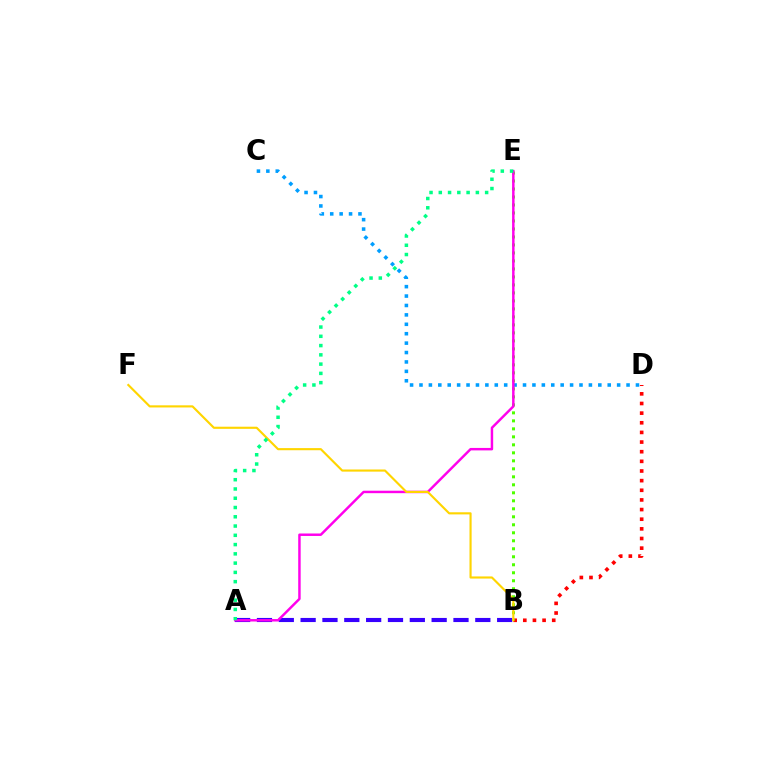{('B', 'D'): [{'color': '#ff0000', 'line_style': 'dotted', 'thickness': 2.62}], ('C', 'D'): [{'color': '#009eff', 'line_style': 'dotted', 'thickness': 2.56}], ('A', 'B'): [{'color': '#3700ff', 'line_style': 'dashed', 'thickness': 2.97}], ('B', 'E'): [{'color': '#4fff00', 'line_style': 'dotted', 'thickness': 2.17}], ('A', 'E'): [{'color': '#ff00ed', 'line_style': 'solid', 'thickness': 1.77}, {'color': '#00ff86', 'line_style': 'dotted', 'thickness': 2.52}], ('B', 'F'): [{'color': '#ffd500', 'line_style': 'solid', 'thickness': 1.54}]}